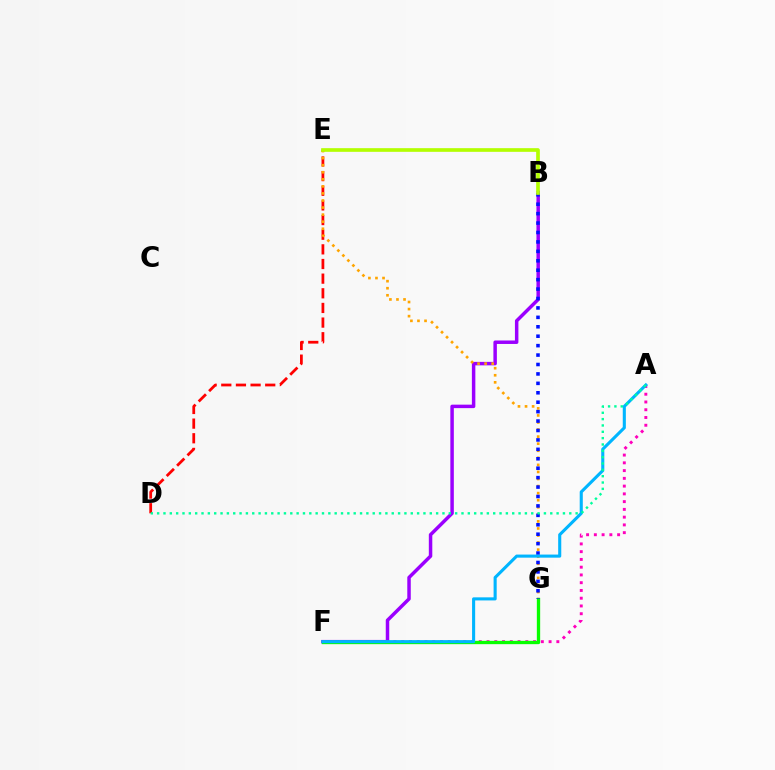{('B', 'F'): [{'color': '#9b00ff', 'line_style': 'solid', 'thickness': 2.5}], ('D', 'E'): [{'color': '#ff0000', 'line_style': 'dashed', 'thickness': 1.99}], ('A', 'F'): [{'color': '#ff00bd', 'line_style': 'dotted', 'thickness': 2.11}, {'color': '#00b5ff', 'line_style': 'solid', 'thickness': 2.22}], ('E', 'G'): [{'color': '#ffa500', 'line_style': 'dotted', 'thickness': 1.92}], ('F', 'G'): [{'color': '#08ff00', 'line_style': 'solid', 'thickness': 2.39}], ('B', 'G'): [{'color': '#0010ff', 'line_style': 'dotted', 'thickness': 2.56}], ('A', 'D'): [{'color': '#00ff9d', 'line_style': 'dotted', 'thickness': 1.72}], ('B', 'E'): [{'color': '#b3ff00', 'line_style': 'solid', 'thickness': 2.63}]}